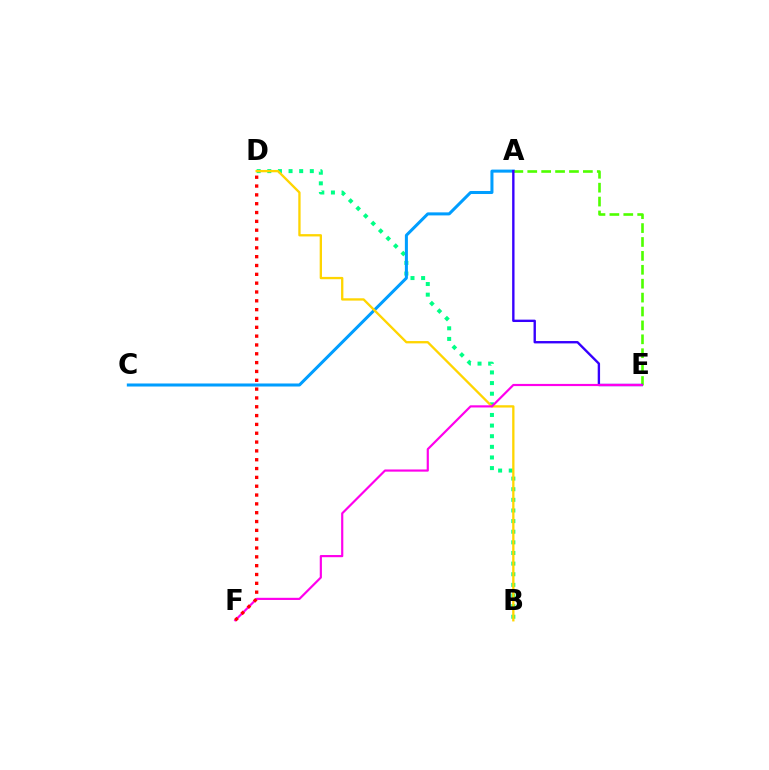{('B', 'D'): [{'color': '#00ff86', 'line_style': 'dotted', 'thickness': 2.89}, {'color': '#ffd500', 'line_style': 'solid', 'thickness': 1.67}], ('A', 'C'): [{'color': '#009eff', 'line_style': 'solid', 'thickness': 2.18}], ('A', 'E'): [{'color': '#4fff00', 'line_style': 'dashed', 'thickness': 1.89}, {'color': '#3700ff', 'line_style': 'solid', 'thickness': 1.71}], ('E', 'F'): [{'color': '#ff00ed', 'line_style': 'solid', 'thickness': 1.57}], ('D', 'F'): [{'color': '#ff0000', 'line_style': 'dotted', 'thickness': 2.4}]}